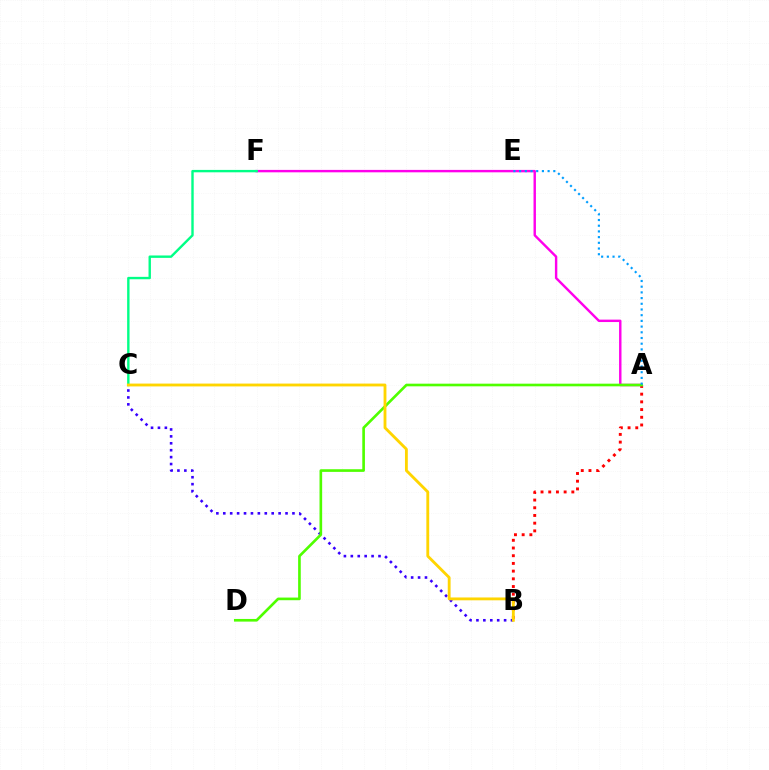{('A', 'B'): [{'color': '#ff0000', 'line_style': 'dotted', 'thickness': 2.09}], ('A', 'F'): [{'color': '#ff00ed', 'line_style': 'solid', 'thickness': 1.74}], ('B', 'C'): [{'color': '#3700ff', 'line_style': 'dotted', 'thickness': 1.88}, {'color': '#ffd500', 'line_style': 'solid', 'thickness': 2.05}], ('A', 'D'): [{'color': '#4fff00', 'line_style': 'solid', 'thickness': 1.91}], ('C', 'F'): [{'color': '#00ff86', 'line_style': 'solid', 'thickness': 1.73}], ('A', 'E'): [{'color': '#009eff', 'line_style': 'dotted', 'thickness': 1.55}]}